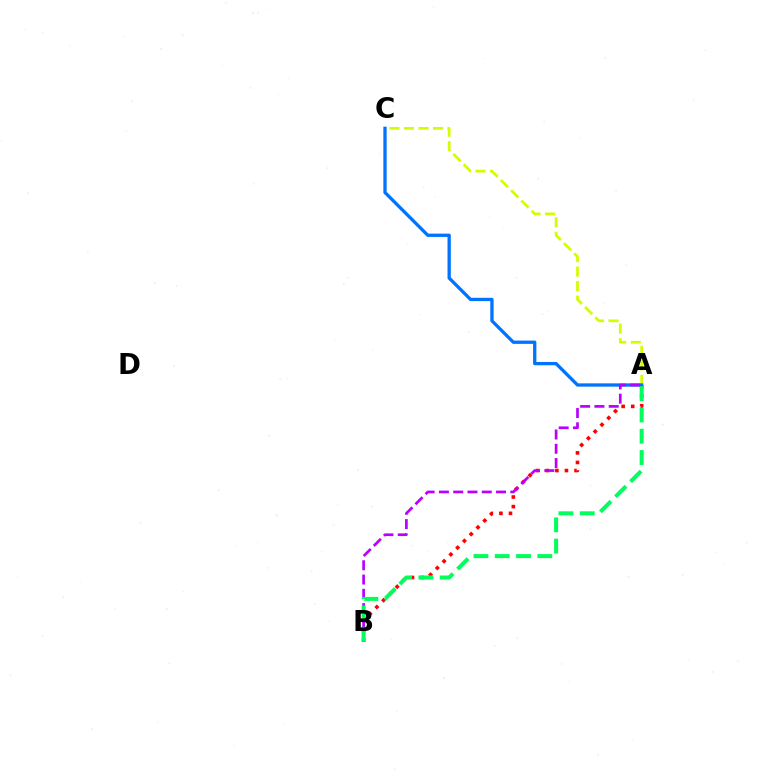{('A', 'C'): [{'color': '#d1ff00', 'line_style': 'dashed', 'thickness': 1.98}, {'color': '#0074ff', 'line_style': 'solid', 'thickness': 2.38}], ('A', 'B'): [{'color': '#ff0000', 'line_style': 'dotted', 'thickness': 2.6}, {'color': '#b900ff', 'line_style': 'dashed', 'thickness': 1.94}, {'color': '#00ff5c', 'line_style': 'dashed', 'thickness': 2.89}]}